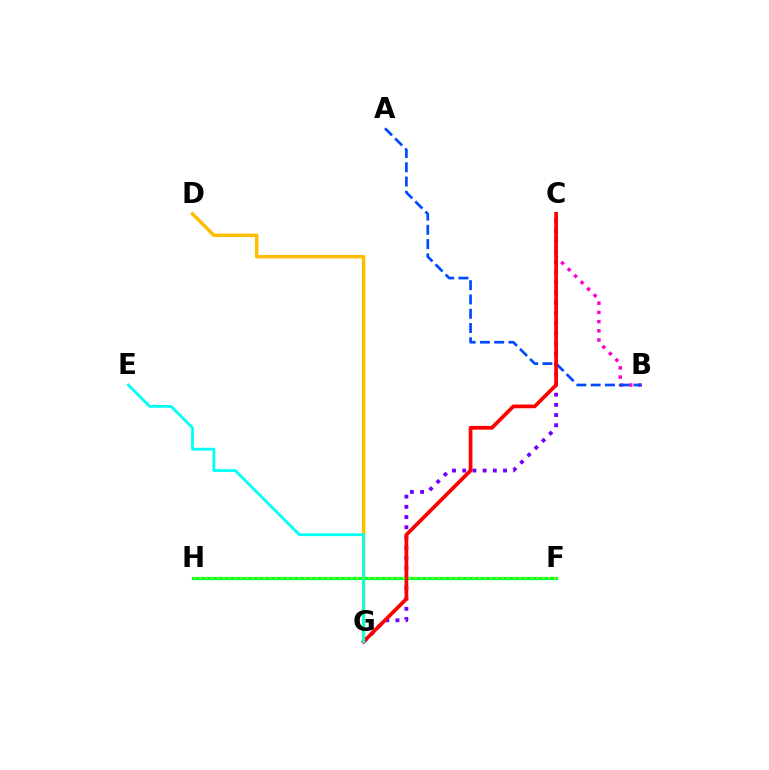{('D', 'G'): [{'color': '#ffbd00', 'line_style': 'solid', 'thickness': 2.5}], ('B', 'C'): [{'color': '#ff00cf', 'line_style': 'dotted', 'thickness': 2.5}], ('C', 'G'): [{'color': '#7200ff', 'line_style': 'dotted', 'thickness': 2.77}, {'color': '#ff0000', 'line_style': 'solid', 'thickness': 2.68}], ('F', 'H'): [{'color': '#00ff39', 'line_style': 'solid', 'thickness': 2.31}, {'color': '#84ff00', 'line_style': 'dotted', 'thickness': 1.58}], ('A', 'B'): [{'color': '#004bff', 'line_style': 'dashed', 'thickness': 1.94}], ('E', 'G'): [{'color': '#00fff6', 'line_style': 'solid', 'thickness': 2.01}]}